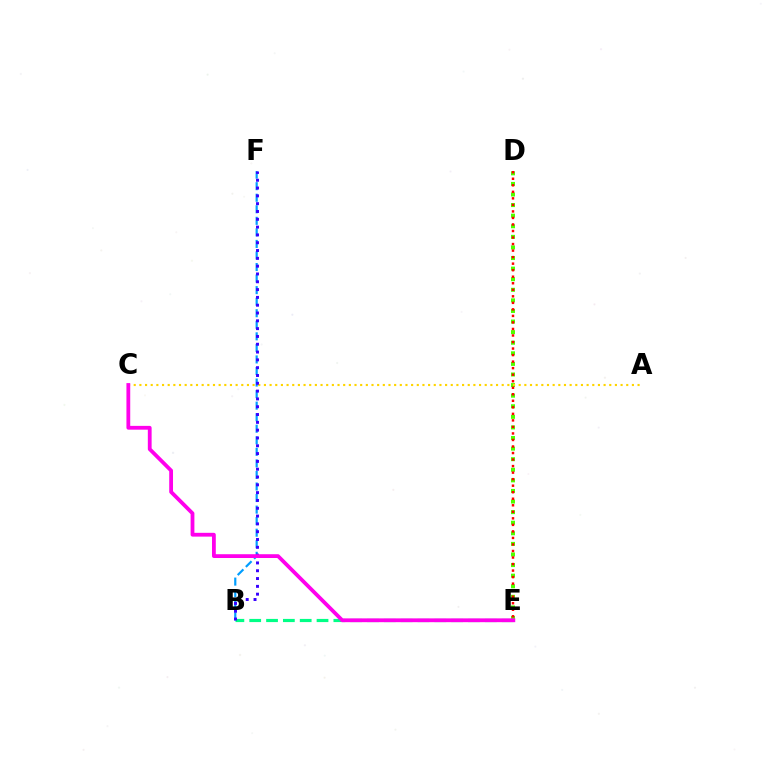{('B', 'E'): [{'color': '#00ff86', 'line_style': 'dashed', 'thickness': 2.29}], ('D', 'E'): [{'color': '#4fff00', 'line_style': 'dotted', 'thickness': 2.88}, {'color': '#ff0000', 'line_style': 'dotted', 'thickness': 1.77}], ('A', 'C'): [{'color': '#ffd500', 'line_style': 'dotted', 'thickness': 1.54}], ('B', 'F'): [{'color': '#009eff', 'line_style': 'dashed', 'thickness': 1.57}, {'color': '#3700ff', 'line_style': 'dotted', 'thickness': 2.12}], ('C', 'E'): [{'color': '#ff00ed', 'line_style': 'solid', 'thickness': 2.73}]}